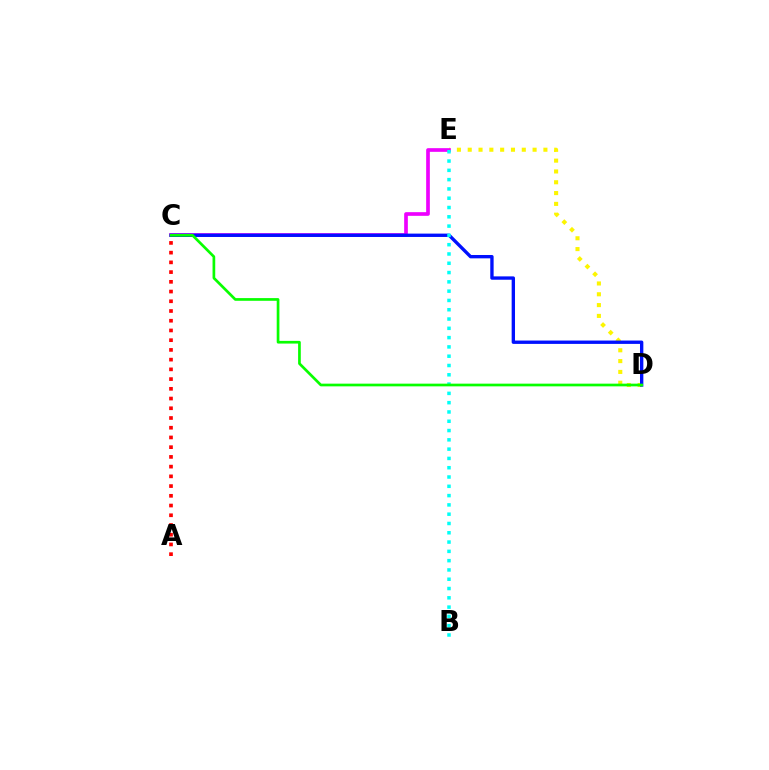{('D', 'E'): [{'color': '#fcf500', 'line_style': 'dotted', 'thickness': 2.94}], ('C', 'E'): [{'color': '#ee00ff', 'line_style': 'solid', 'thickness': 2.65}], ('C', 'D'): [{'color': '#0010ff', 'line_style': 'solid', 'thickness': 2.41}, {'color': '#08ff00', 'line_style': 'solid', 'thickness': 1.94}], ('A', 'C'): [{'color': '#ff0000', 'line_style': 'dotted', 'thickness': 2.64}], ('B', 'E'): [{'color': '#00fff6', 'line_style': 'dotted', 'thickness': 2.52}]}